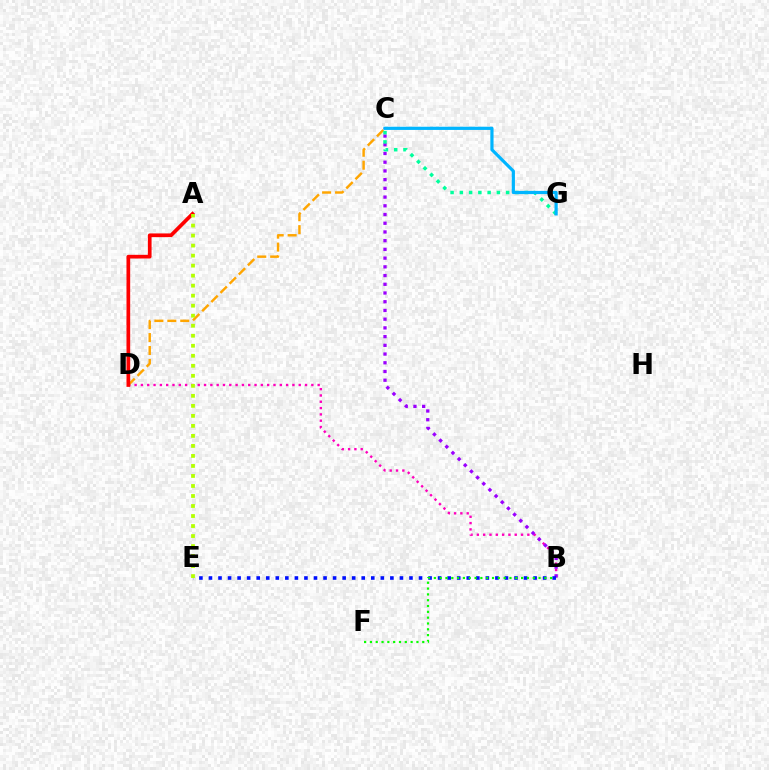{('B', 'D'): [{'color': '#ff00bd', 'line_style': 'dotted', 'thickness': 1.72}], ('C', 'D'): [{'color': '#ffa500', 'line_style': 'dashed', 'thickness': 1.76}], ('B', 'C'): [{'color': '#9b00ff', 'line_style': 'dotted', 'thickness': 2.37}], ('B', 'E'): [{'color': '#0010ff', 'line_style': 'dotted', 'thickness': 2.59}], ('B', 'F'): [{'color': '#08ff00', 'line_style': 'dotted', 'thickness': 1.58}], ('C', 'G'): [{'color': '#00ff9d', 'line_style': 'dotted', 'thickness': 2.52}, {'color': '#00b5ff', 'line_style': 'solid', 'thickness': 2.3}], ('A', 'D'): [{'color': '#ff0000', 'line_style': 'solid', 'thickness': 2.66}], ('A', 'E'): [{'color': '#b3ff00', 'line_style': 'dotted', 'thickness': 2.72}]}